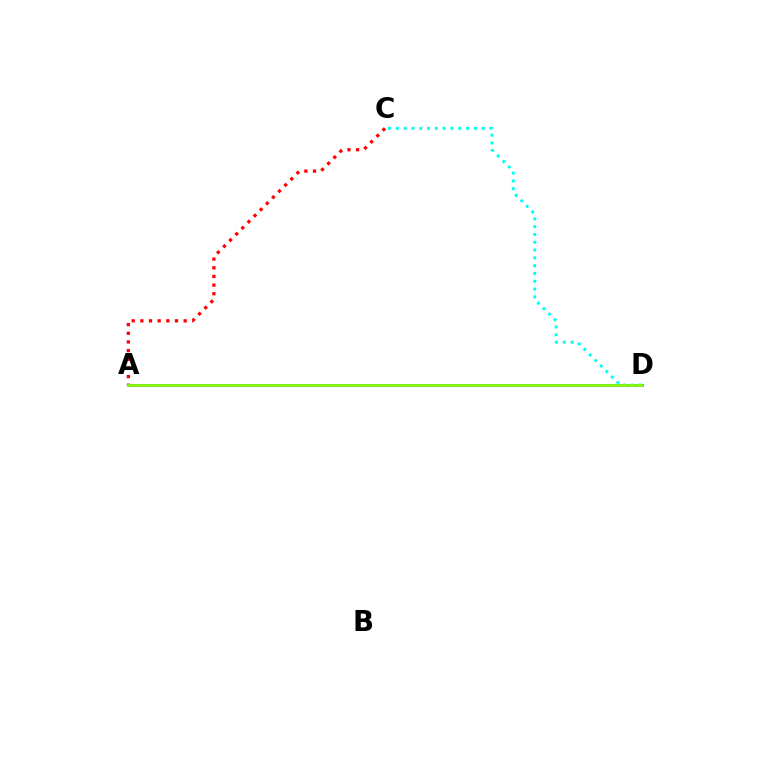{('A', 'D'): [{'color': '#7200ff', 'line_style': 'solid', 'thickness': 1.94}, {'color': '#84ff00', 'line_style': 'solid', 'thickness': 1.99}], ('C', 'D'): [{'color': '#00fff6', 'line_style': 'dotted', 'thickness': 2.12}], ('A', 'C'): [{'color': '#ff0000', 'line_style': 'dotted', 'thickness': 2.35}]}